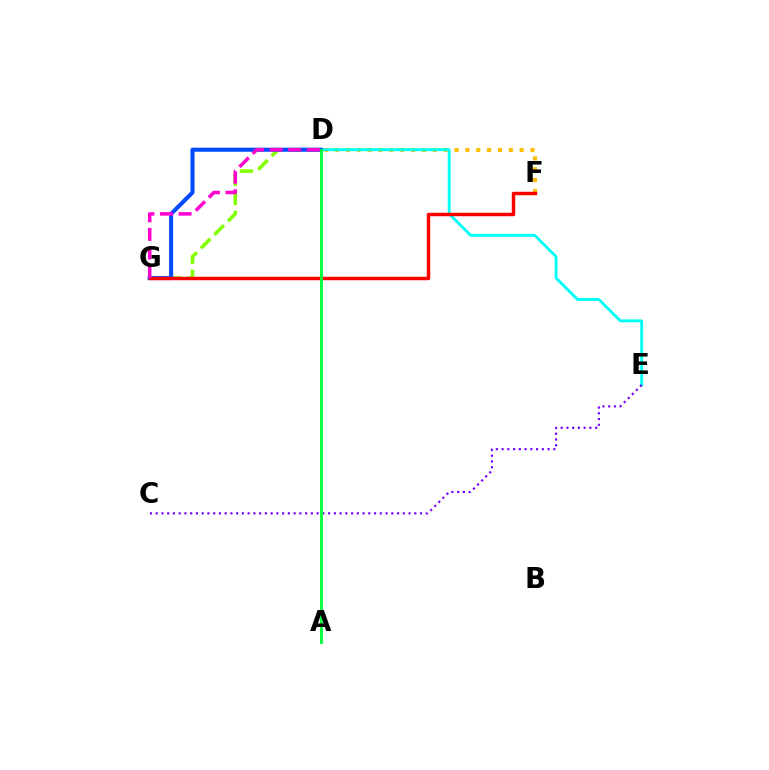{('D', 'G'): [{'color': '#84ff00', 'line_style': 'dashed', 'thickness': 2.6}, {'color': '#004bff', 'line_style': 'solid', 'thickness': 2.93}, {'color': '#ff00cf', 'line_style': 'dashed', 'thickness': 2.53}], ('D', 'F'): [{'color': '#ffbd00', 'line_style': 'dotted', 'thickness': 2.95}], ('D', 'E'): [{'color': '#00fff6', 'line_style': 'solid', 'thickness': 2.06}], ('F', 'G'): [{'color': '#ff0000', 'line_style': 'solid', 'thickness': 2.48}], ('C', 'E'): [{'color': '#7200ff', 'line_style': 'dotted', 'thickness': 1.56}], ('A', 'D'): [{'color': '#00ff39', 'line_style': 'solid', 'thickness': 2.05}]}